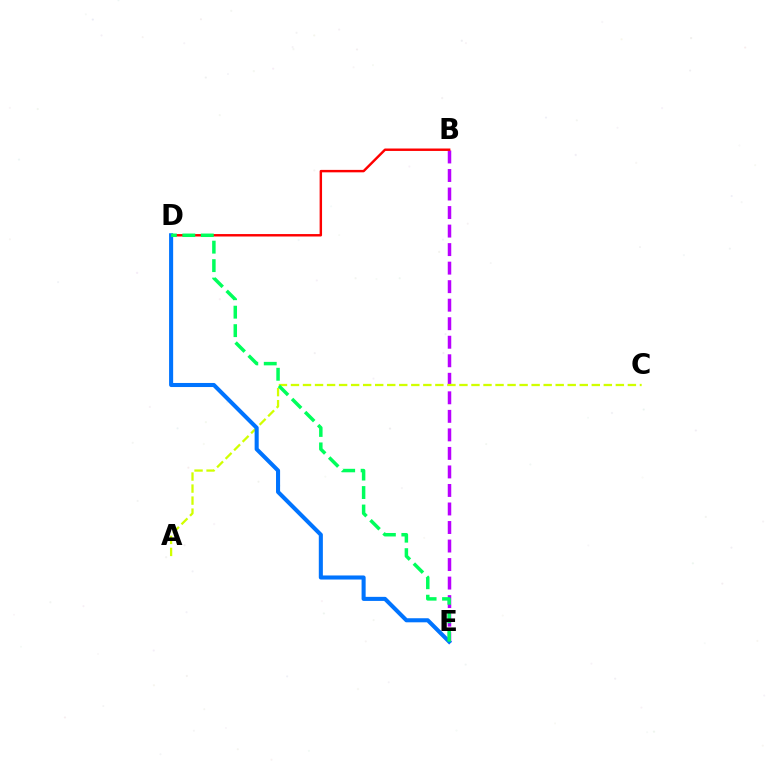{('B', 'E'): [{'color': '#b900ff', 'line_style': 'dashed', 'thickness': 2.52}], ('A', 'C'): [{'color': '#d1ff00', 'line_style': 'dashed', 'thickness': 1.63}], ('B', 'D'): [{'color': '#ff0000', 'line_style': 'solid', 'thickness': 1.75}], ('D', 'E'): [{'color': '#0074ff', 'line_style': 'solid', 'thickness': 2.93}, {'color': '#00ff5c', 'line_style': 'dashed', 'thickness': 2.51}]}